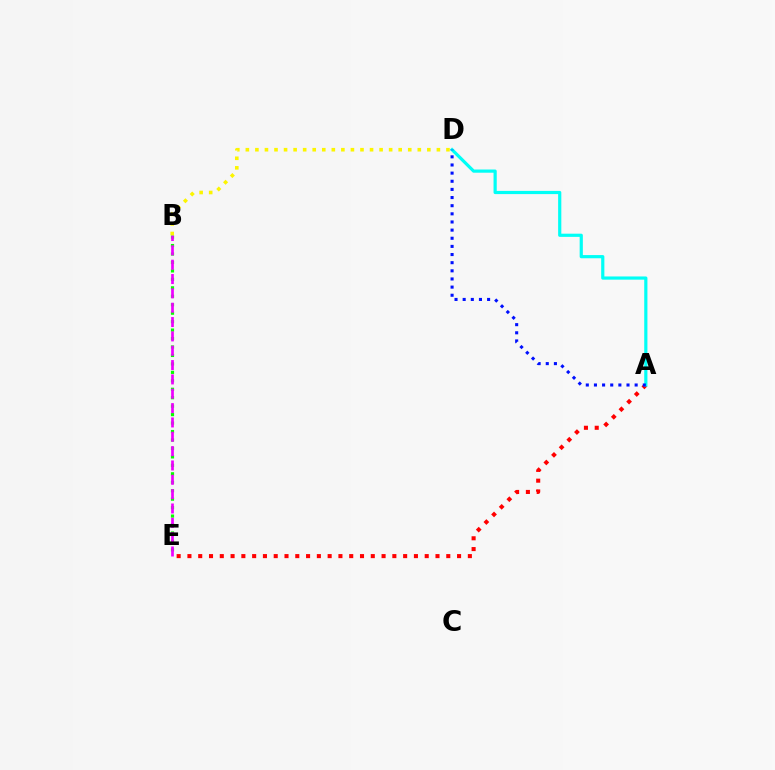{('B', 'E'): [{'color': '#08ff00', 'line_style': 'dotted', 'thickness': 2.3}, {'color': '#ee00ff', 'line_style': 'dashed', 'thickness': 1.95}], ('A', 'E'): [{'color': '#ff0000', 'line_style': 'dotted', 'thickness': 2.93}], ('B', 'D'): [{'color': '#fcf500', 'line_style': 'dotted', 'thickness': 2.6}], ('A', 'D'): [{'color': '#00fff6', 'line_style': 'solid', 'thickness': 2.3}, {'color': '#0010ff', 'line_style': 'dotted', 'thickness': 2.21}]}